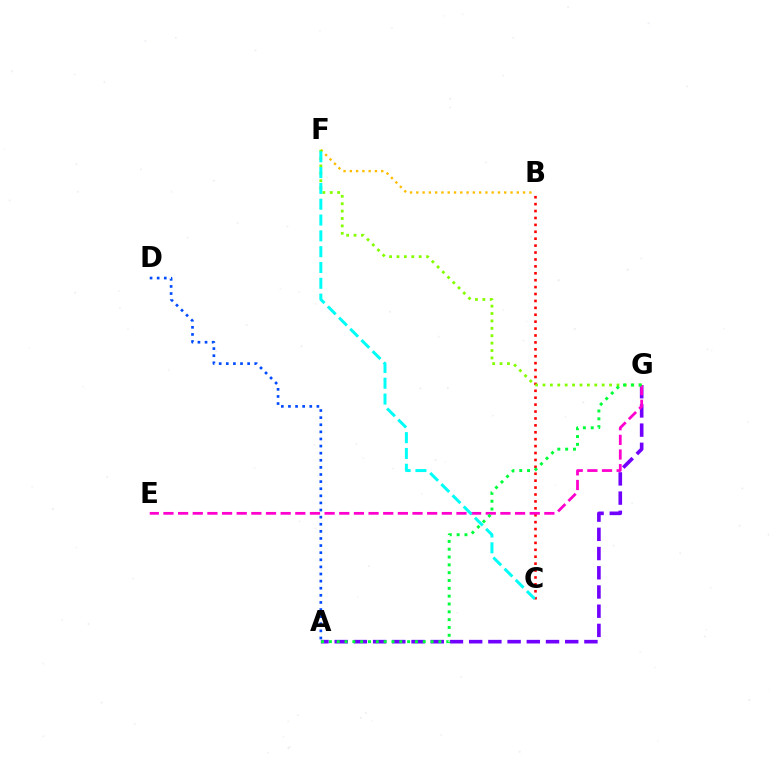{('A', 'G'): [{'color': '#7200ff', 'line_style': 'dashed', 'thickness': 2.61}, {'color': '#00ff39', 'line_style': 'dotted', 'thickness': 2.13}], ('B', 'F'): [{'color': '#ffbd00', 'line_style': 'dotted', 'thickness': 1.71}], ('B', 'C'): [{'color': '#ff0000', 'line_style': 'dotted', 'thickness': 1.88}], ('F', 'G'): [{'color': '#84ff00', 'line_style': 'dotted', 'thickness': 2.01}], ('E', 'G'): [{'color': '#ff00cf', 'line_style': 'dashed', 'thickness': 1.99}], ('C', 'F'): [{'color': '#00fff6', 'line_style': 'dashed', 'thickness': 2.15}], ('A', 'D'): [{'color': '#004bff', 'line_style': 'dotted', 'thickness': 1.93}]}